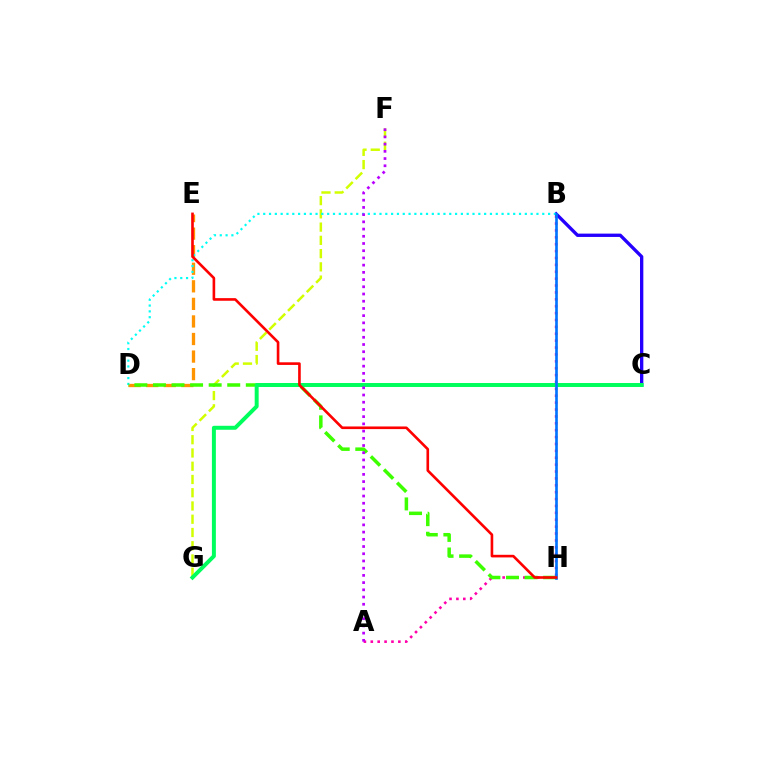{('A', 'B'): [{'color': '#ff00ac', 'line_style': 'dotted', 'thickness': 1.87}], ('B', 'C'): [{'color': '#2500ff', 'line_style': 'solid', 'thickness': 2.4}], ('F', 'G'): [{'color': '#d1ff00', 'line_style': 'dashed', 'thickness': 1.8}], ('D', 'E'): [{'color': '#ff9400', 'line_style': 'dashed', 'thickness': 2.39}], ('B', 'D'): [{'color': '#00fff6', 'line_style': 'dotted', 'thickness': 1.58}], ('D', 'H'): [{'color': '#3dff00', 'line_style': 'dashed', 'thickness': 2.52}], ('C', 'G'): [{'color': '#00ff5c', 'line_style': 'solid', 'thickness': 2.86}], ('B', 'H'): [{'color': '#0074ff', 'line_style': 'solid', 'thickness': 1.91}], ('E', 'H'): [{'color': '#ff0000', 'line_style': 'solid', 'thickness': 1.89}], ('A', 'F'): [{'color': '#b900ff', 'line_style': 'dotted', 'thickness': 1.96}]}